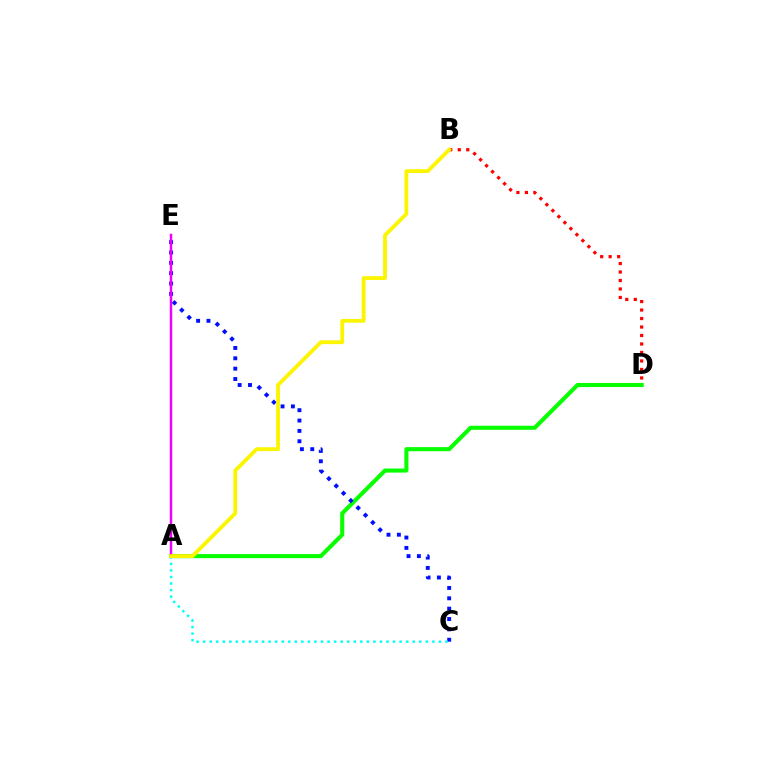{('B', 'D'): [{'color': '#ff0000', 'line_style': 'dotted', 'thickness': 2.31}], ('A', 'D'): [{'color': '#08ff00', 'line_style': 'solid', 'thickness': 2.94}], ('C', 'E'): [{'color': '#0010ff', 'line_style': 'dotted', 'thickness': 2.81}], ('A', 'C'): [{'color': '#00fff6', 'line_style': 'dotted', 'thickness': 1.78}], ('A', 'E'): [{'color': '#ee00ff', 'line_style': 'solid', 'thickness': 1.77}], ('A', 'B'): [{'color': '#fcf500', 'line_style': 'solid', 'thickness': 2.74}]}